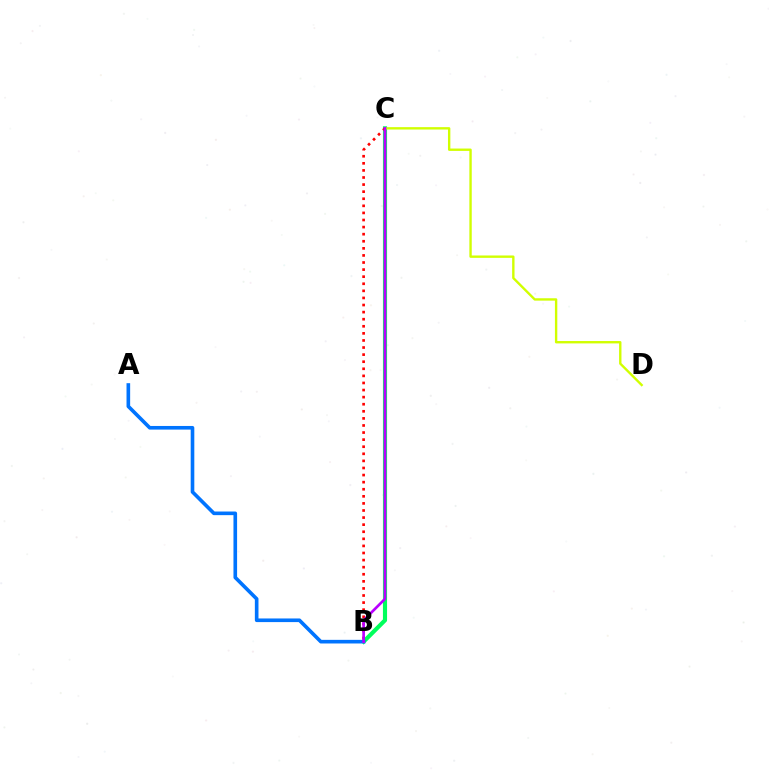{('B', 'C'): [{'color': '#00ff5c', 'line_style': 'solid', 'thickness': 2.98}, {'color': '#ff0000', 'line_style': 'dotted', 'thickness': 1.93}, {'color': '#b900ff', 'line_style': 'solid', 'thickness': 1.92}], ('A', 'B'): [{'color': '#0074ff', 'line_style': 'solid', 'thickness': 2.61}], ('C', 'D'): [{'color': '#d1ff00', 'line_style': 'solid', 'thickness': 1.71}]}